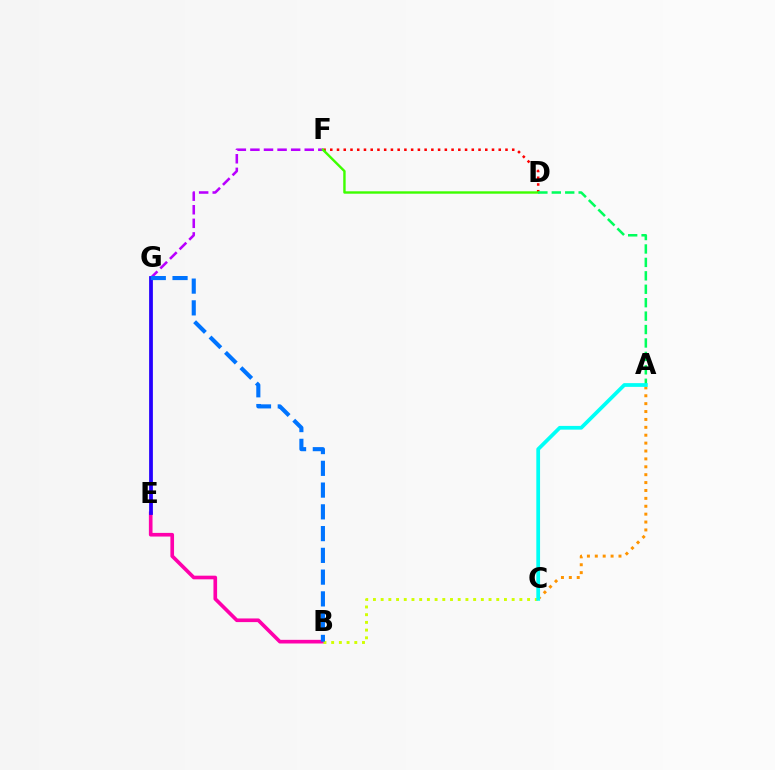{('F', 'G'): [{'color': '#b900ff', 'line_style': 'dashed', 'thickness': 1.84}], ('B', 'E'): [{'color': '#ff00ac', 'line_style': 'solid', 'thickness': 2.63}], ('D', 'F'): [{'color': '#ff0000', 'line_style': 'dotted', 'thickness': 1.83}, {'color': '#3dff00', 'line_style': 'solid', 'thickness': 1.73}], ('A', 'C'): [{'color': '#ff9400', 'line_style': 'dotted', 'thickness': 2.14}, {'color': '#00fff6', 'line_style': 'solid', 'thickness': 2.69}], ('E', 'G'): [{'color': '#2500ff', 'line_style': 'solid', 'thickness': 2.71}], ('B', 'C'): [{'color': '#d1ff00', 'line_style': 'dotted', 'thickness': 2.09}], ('A', 'D'): [{'color': '#00ff5c', 'line_style': 'dashed', 'thickness': 1.82}], ('B', 'G'): [{'color': '#0074ff', 'line_style': 'dashed', 'thickness': 2.96}]}